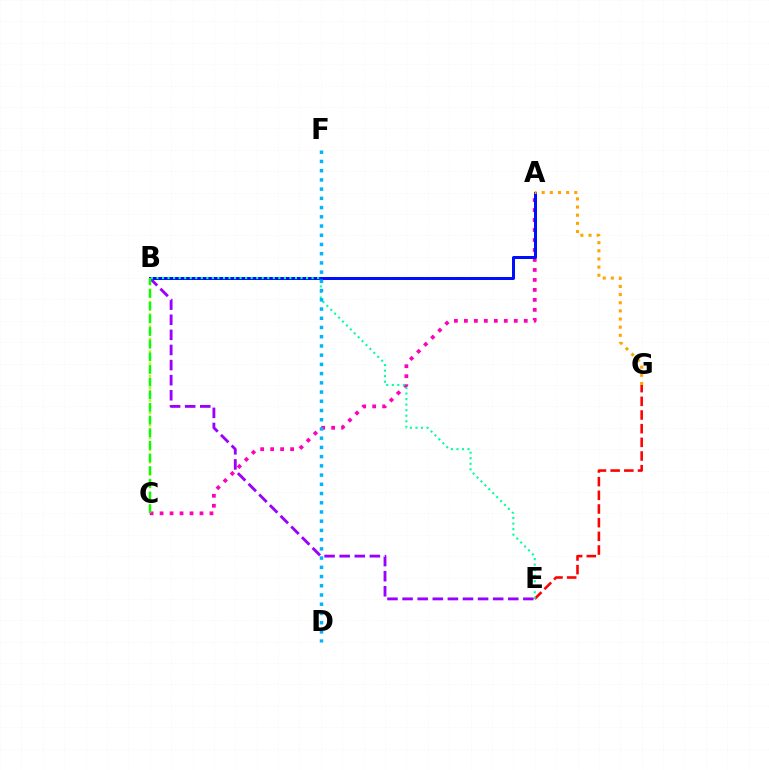{('A', 'C'): [{'color': '#ff00bd', 'line_style': 'dotted', 'thickness': 2.71}], ('E', 'G'): [{'color': '#ff0000', 'line_style': 'dashed', 'thickness': 1.86}], ('A', 'B'): [{'color': '#0010ff', 'line_style': 'solid', 'thickness': 2.16}], ('B', 'E'): [{'color': '#9b00ff', 'line_style': 'dashed', 'thickness': 2.05}, {'color': '#00ff9d', 'line_style': 'dotted', 'thickness': 1.5}], ('B', 'C'): [{'color': '#b3ff00', 'line_style': 'dotted', 'thickness': 1.68}, {'color': '#08ff00', 'line_style': 'dashed', 'thickness': 1.72}], ('A', 'G'): [{'color': '#ffa500', 'line_style': 'dotted', 'thickness': 2.21}], ('D', 'F'): [{'color': '#00b5ff', 'line_style': 'dotted', 'thickness': 2.51}]}